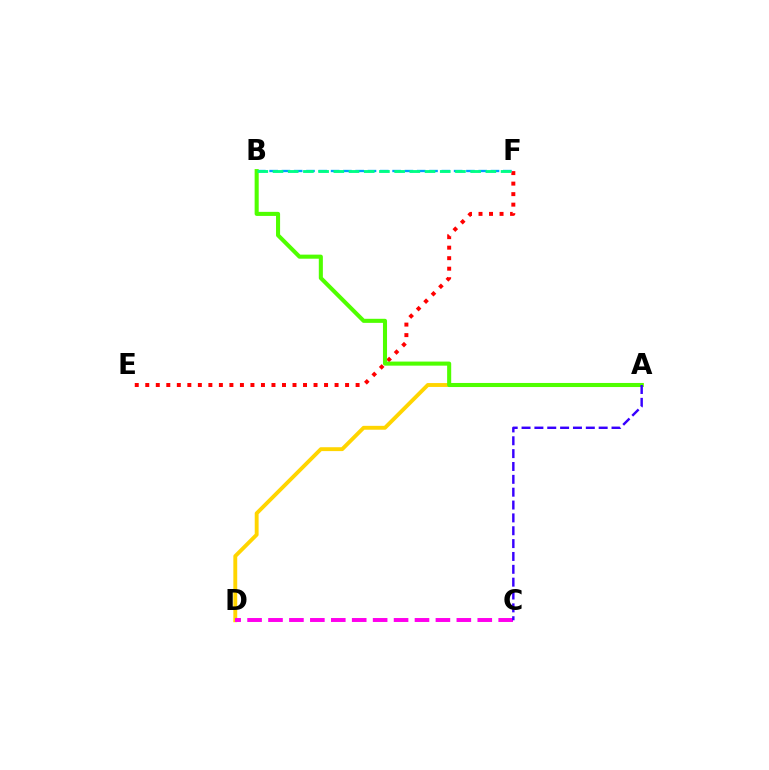{('A', 'D'): [{'color': '#ffd500', 'line_style': 'solid', 'thickness': 2.79}], ('E', 'F'): [{'color': '#ff0000', 'line_style': 'dotted', 'thickness': 2.86}], ('B', 'F'): [{'color': '#009eff', 'line_style': 'dashed', 'thickness': 1.67}, {'color': '#00ff86', 'line_style': 'dashed', 'thickness': 2.07}], ('C', 'D'): [{'color': '#ff00ed', 'line_style': 'dashed', 'thickness': 2.84}], ('A', 'B'): [{'color': '#4fff00', 'line_style': 'solid', 'thickness': 2.93}], ('A', 'C'): [{'color': '#3700ff', 'line_style': 'dashed', 'thickness': 1.75}]}